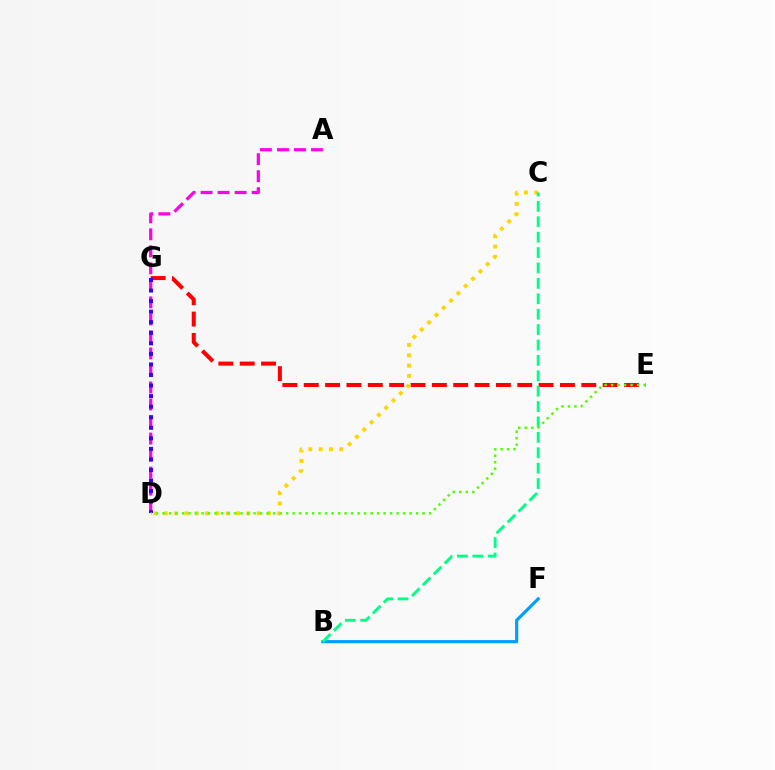{('E', 'G'): [{'color': '#ff0000', 'line_style': 'dashed', 'thickness': 2.9}], ('B', 'F'): [{'color': '#009eff', 'line_style': 'solid', 'thickness': 2.27}], ('A', 'D'): [{'color': '#ff00ed', 'line_style': 'dashed', 'thickness': 2.31}], ('C', 'D'): [{'color': '#ffd500', 'line_style': 'dotted', 'thickness': 2.81}], ('D', 'G'): [{'color': '#3700ff', 'line_style': 'dotted', 'thickness': 2.87}], ('B', 'C'): [{'color': '#00ff86', 'line_style': 'dashed', 'thickness': 2.09}], ('D', 'E'): [{'color': '#4fff00', 'line_style': 'dotted', 'thickness': 1.77}]}